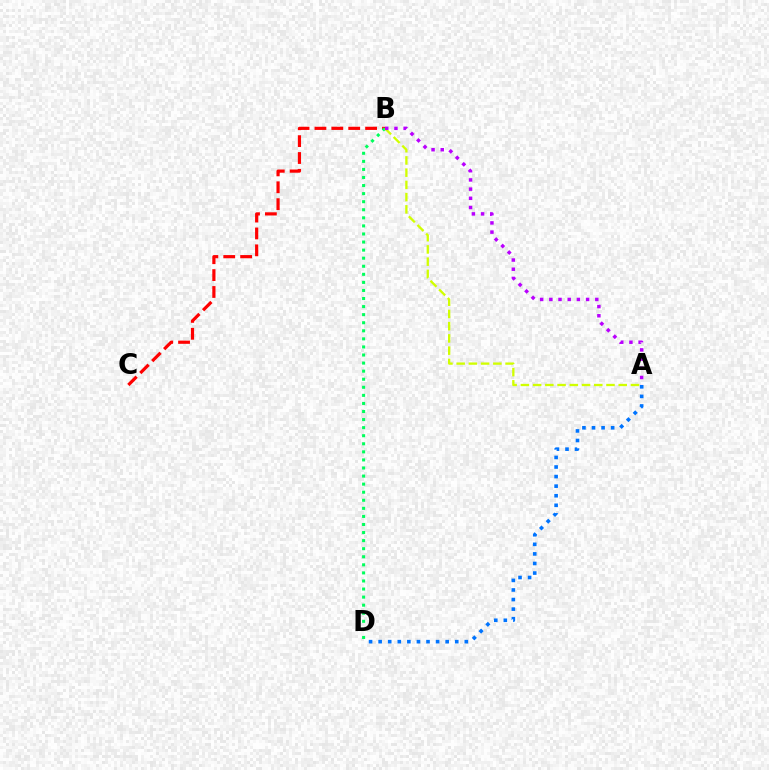{('B', 'C'): [{'color': '#ff0000', 'line_style': 'dashed', 'thickness': 2.29}], ('B', 'D'): [{'color': '#00ff5c', 'line_style': 'dotted', 'thickness': 2.19}], ('A', 'B'): [{'color': '#d1ff00', 'line_style': 'dashed', 'thickness': 1.66}, {'color': '#b900ff', 'line_style': 'dotted', 'thickness': 2.5}], ('A', 'D'): [{'color': '#0074ff', 'line_style': 'dotted', 'thickness': 2.6}]}